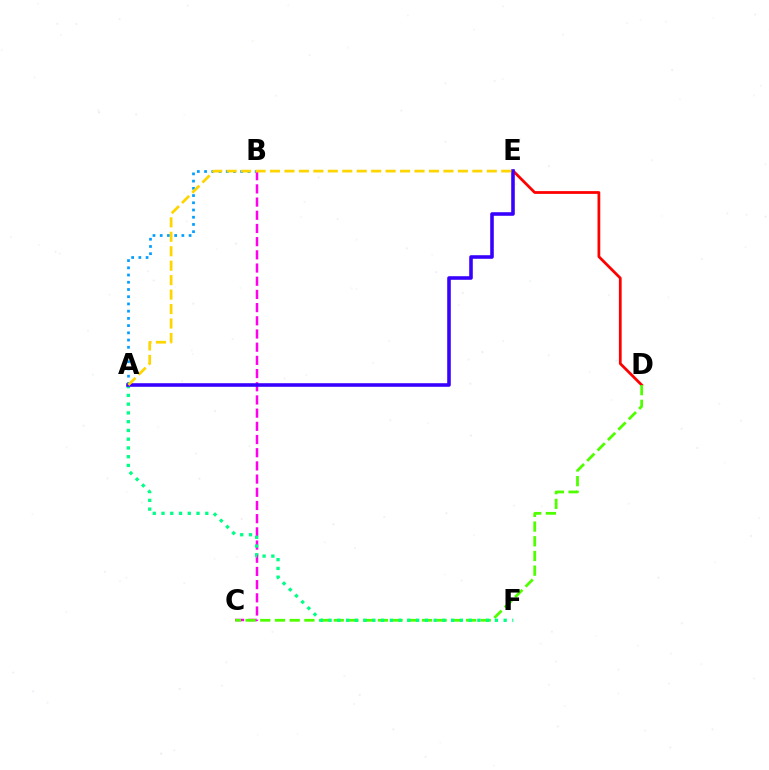{('D', 'E'): [{'color': '#ff0000', 'line_style': 'solid', 'thickness': 1.98}], ('A', 'B'): [{'color': '#009eff', 'line_style': 'dotted', 'thickness': 1.96}], ('B', 'C'): [{'color': '#ff00ed', 'line_style': 'dashed', 'thickness': 1.79}], ('C', 'D'): [{'color': '#4fff00', 'line_style': 'dashed', 'thickness': 2.0}], ('A', 'F'): [{'color': '#00ff86', 'line_style': 'dotted', 'thickness': 2.38}], ('A', 'E'): [{'color': '#3700ff', 'line_style': 'solid', 'thickness': 2.57}, {'color': '#ffd500', 'line_style': 'dashed', 'thickness': 1.96}]}